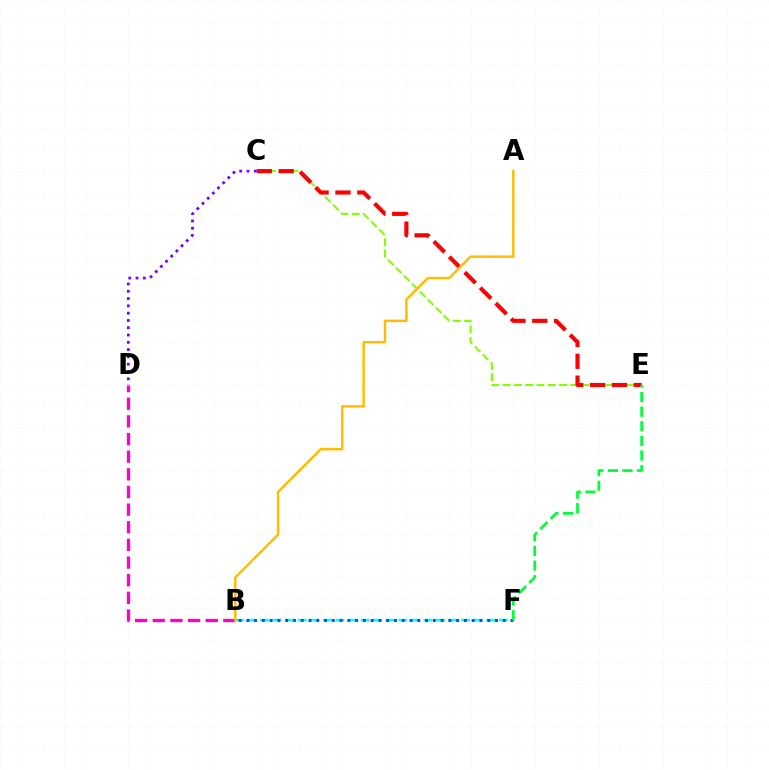{('B', 'F'): [{'color': '#00fff6', 'line_style': 'dashed', 'thickness': 1.71}, {'color': '#004bff', 'line_style': 'dotted', 'thickness': 2.11}], ('C', 'E'): [{'color': '#84ff00', 'line_style': 'dashed', 'thickness': 1.53}, {'color': '#ff0000', 'line_style': 'dashed', 'thickness': 2.97}], ('C', 'D'): [{'color': '#7200ff', 'line_style': 'dotted', 'thickness': 1.98}], ('E', 'F'): [{'color': '#00ff39', 'line_style': 'dashed', 'thickness': 1.98}], ('B', 'D'): [{'color': '#ff00cf', 'line_style': 'dashed', 'thickness': 2.4}], ('A', 'B'): [{'color': '#ffbd00', 'line_style': 'solid', 'thickness': 1.78}]}